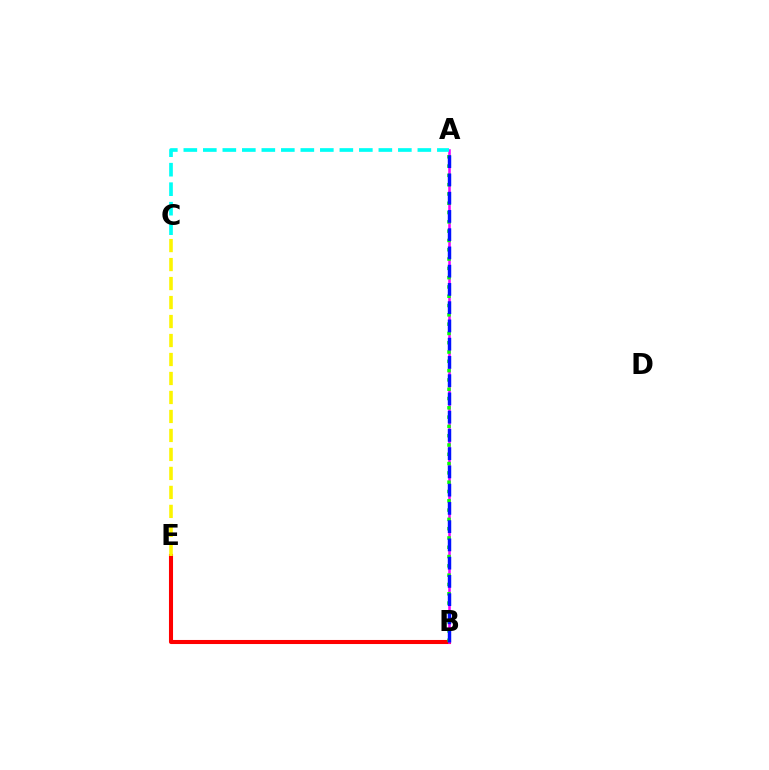{('B', 'E'): [{'color': '#ff0000', 'line_style': 'solid', 'thickness': 2.93}], ('A', 'B'): [{'color': '#ee00ff', 'line_style': 'solid', 'thickness': 1.84}, {'color': '#08ff00', 'line_style': 'dotted', 'thickness': 2.53}, {'color': '#0010ff', 'line_style': 'dashed', 'thickness': 2.48}], ('C', 'E'): [{'color': '#fcf500', 'line_style': 'dashed', 'thickness': 2.58}], ('A', 'C'): [{'color': '#00fff6', 'line_style': 'dashed', 'thickness': 2.65}]}